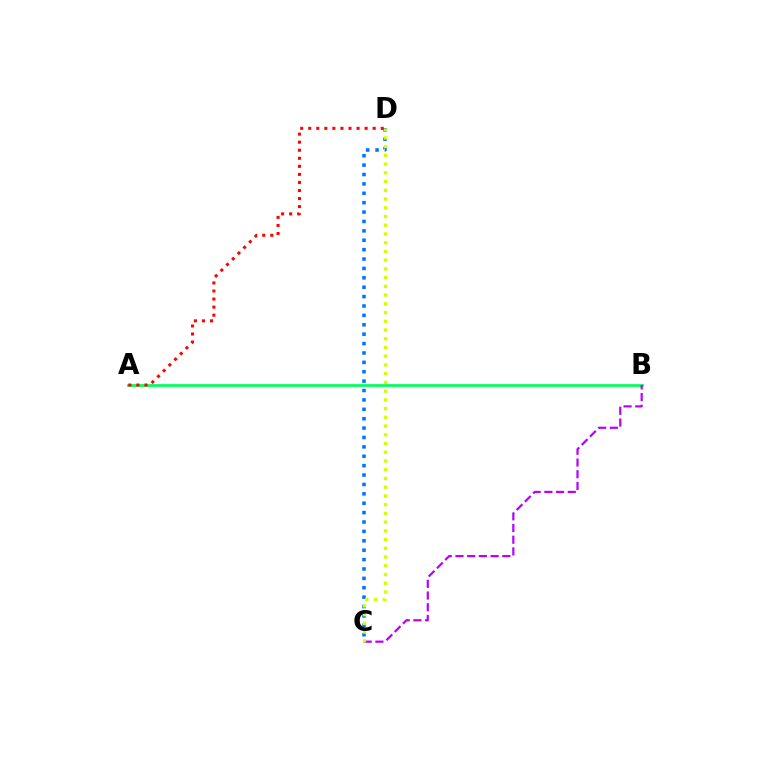{('A', 'B'): [{'color': '#00ff5c', 'line_style': 'solid', 'thickness': 1.97}], ('C', 'D'): [{'color': '#0074ff', 'line_style': 'dotted', 'thickness': 2.55}, {'color': '#d1ff00', 'line_style': 'dotted', 'thickness': 2.37}], ('B', 'C'): [{'color': '#b900ff', 'line_style': 'dashed', 'thickness': 1.59}], ('A', 'D'): [{'color': '#ff0000', 'line_style': 'dotted', 'thickness': 2.19}]}